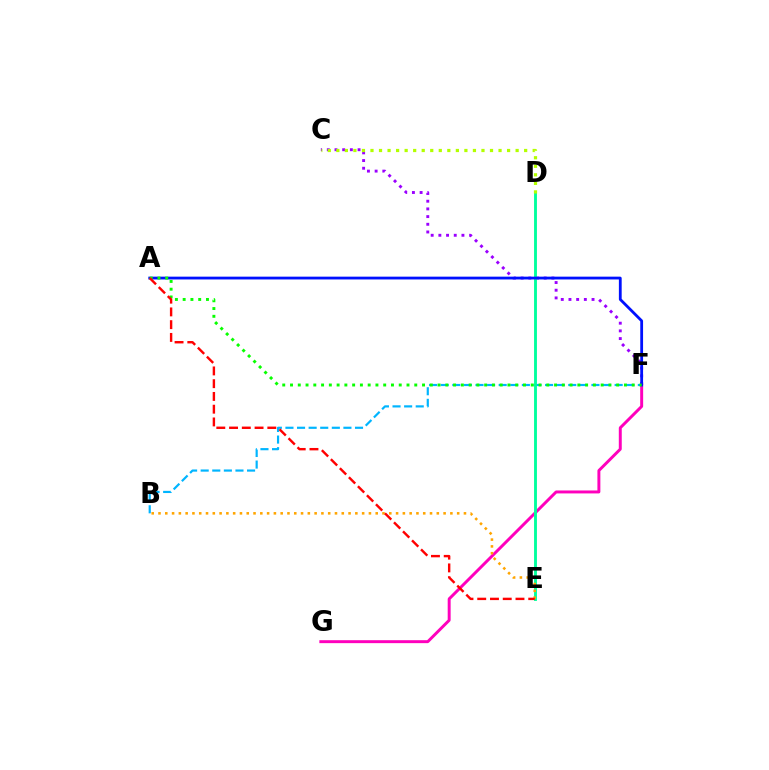{('B', 'F'): [{'color': '#00b5ff', 'line_style': 'dashed', 'thickness': 1.58}], ('C', 'F'): [{'color': '#9b00ff', 'line_style': 'dotted', 'thickness': 2.09}], ('F', 'G'): [{'color': '#ff00bd', 'line_style': 'solid', 'thickness': 2.13}], ('D', 'E'): [{'color': '#00ff9d', 'line_style': 'solid', 'thickness': 2.07}], ('C', 'D'): [{'color': '#b3ff00', 'line_style': 'dotted', 'thickness': 2.32}], ('A', 'F'): [{'color': '#0010ff', 'line_style': 'solid', 'thickness': 2.01}, {'color': '#08ff00', 'line_style': 'dotted', 'thickness': 2.11}], ('B', 'E'): [{'color': '#ffa500', 'line_style': 'dotted', 'thickness': 1.84}], ('A', 'E'): [{'color': '#ff0000', 'line_style': 'dashed', 'thickness': 1.73}]}